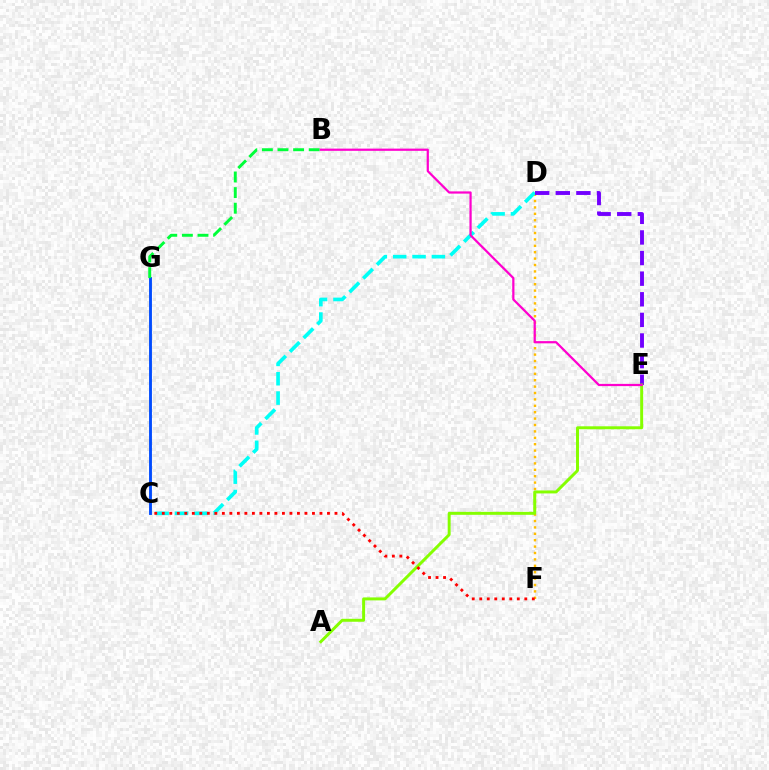{('D', 'F'): [{'color': '#ffbd00', 'line_style': 'dotted', 'thickness': 1.74}], ('C', 'D'): [{'color': '#00fff6', 'line_style': 'dashed', 'thickness': 2.63}], ('D', 'E'): [{'color': '#7200ff', 'line_style': 'dashed', 'thickness': 2.8}], ('C', 'G'): [{'color': '#004bff', 'line_style': 'solid', 'thickness': 2.06}], ('A', 'E'): [{'color': '#84ff00', 'line_style': 'solid', 'thickness': 2.13}], ('B', 'G'): [{'color': '#00ff39', 'line_style': 'dashed', 'thickness': 2.12}], ('C', 'F'): [{'color': '#ff0000', 'line_style': 'dotted', 'thickness': 2.04}], ('B', 'E'): [{'color': '#ff00cf', 'line_style': 'solid', 'thickness': 1.6}]}